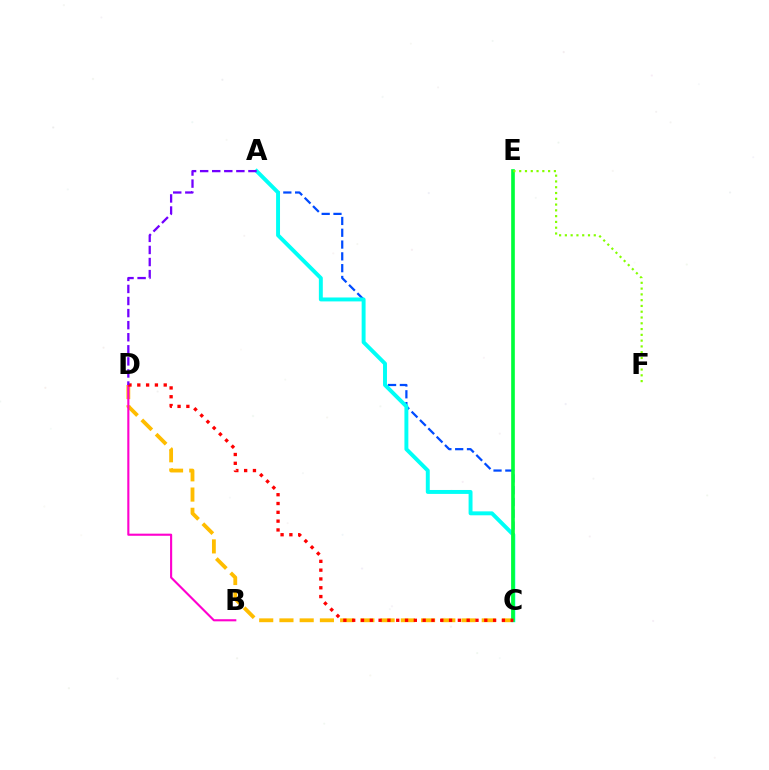{('A', 'C'): [{'color': '#004bff', 'line_style': 'dashed', 'thickness': 1.6}, {'color': '#00fff6', 'line_style': 'solid', 'thickness': 2.83}], ('C', 'D'): [{'color': '#ffbd00', 'line_style': 'dashed', 'thickness': 2.75}, {'color': '#ff0000', 'line_style': 'dotted', 'thickness': 2.39}], ('C', 'E'): [{'color': '#00ff39', 'line_style': 'solid', 'thickness': 2.63}], ('B', 'D'): [{'color': '#ff00cf', 'line_style': 'solid', 'thickness': 1.52}], ('A', 'D'): [{'color': '#7200ff', 'line_style': 'dashed', 'thickness': 1.64}], ('E', 'F'): [{'color': '#84ff00', 'line_style': 'dotted', 'thickness': 1.57}]}